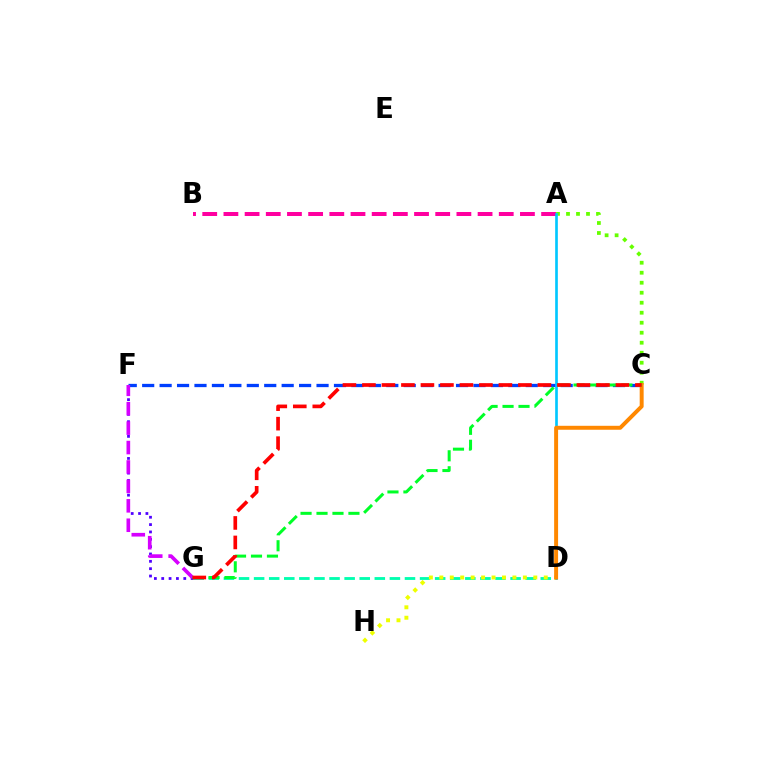{('A', 'C'): [{'color': '#66ff00', 'line_style': 'dotted', 'thickness': 2.72}], ('D', 'G'): [{'color': '#00ffaf', 'line_style': 'dashed', 'thickness': 2.05}], ('A', 'B'): [{'color': '#ff00a0', 'line_style': 'dashed', 'thickness': 2.88}], ('A', 'D'): [{'color': '#00c7ff', 'line_style': 'solid', 'thickness': 1.92}], ('F', 'G'): [{'color': '#4f00ff', 'line_style': 'dotted', 'thickness': 2.0}, {'color': '#d600ff', 'line_style': 'dashed', 'thickness': 2.64}], ('D', 'H'): [{'color': '#eeff00', 'line_style': 'dotted', 'thickness': 2.84}], ('C', 'F'): [{'color': '#003fff', 'line_style': 'dashed', 'thickness': 2.37}], ('C', 'D'): [{'color': '#ff8800', 'line_style': 'solid', 'thickness': 2.85}], ('C', 'G'): [{'color': '#00ff27', 'line_style': 'dashed', 'thickness': 2.17}, {'color': '#ff0000', 'line_style': 'dashed', 'thickness': 2.65}]}